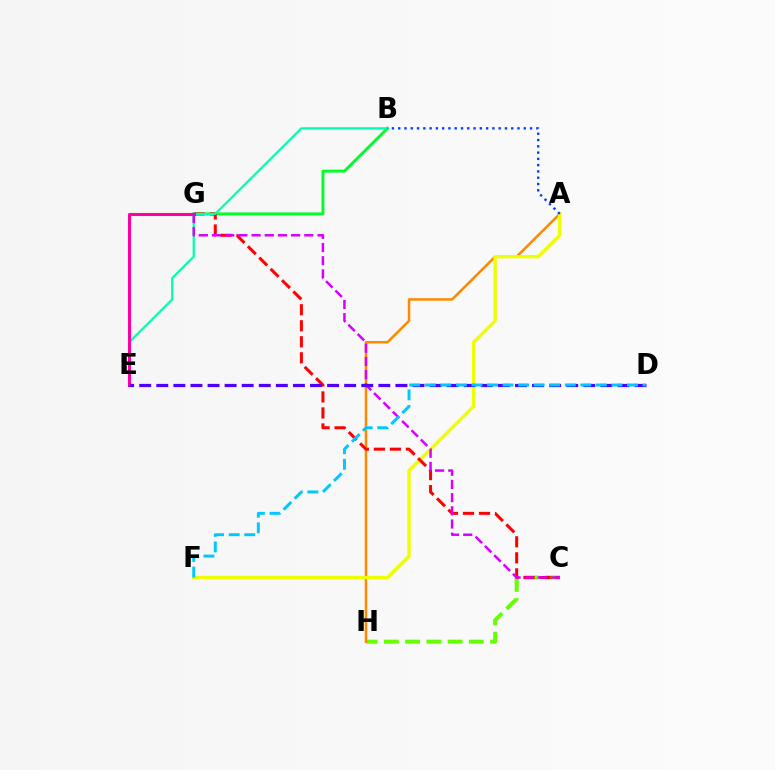{('B', 'G'): [{'color': '#00ff27', 'line_style': 'solid', 'thickness': 2.08}], ('C', 'H'): [{'color': '#66ff00', 'line_style': 'dashed', 'thickness': 2.89}], ('A', 'H'): [{'color': '#ff8800', 'line_style': 'solid', 'thickness': 1.8}], ('A', 'F'): [{'color': '#eeff00', 'line_style': 'solid', 'thickness': 2.42}], ('C', 'G'): [{'color': '#ff0000', 'line_style': 'dashed', 'thickness': 2.18}, {'color': '#d600ff', 'line_style': 'dashed', 'thickness': 1.79}], ('B', 'E'): [{'color': '#00ffaf', 'line_style': 'solid', 'thickness': 1.61}], ('E', 'G'): [{'color': '#ff00a0', 'line_style': 'solid', 'thickness': 2.21}], ('D', 'E'): [{'color': '#4f00ff', 'line_style': 'dashed', 'thickness': 2.32}], ('D', 'F'): [{'color': '#00c7ff', 'line_style': 'dashed', 'thickness': 2.11}], ('A', 'B'): [{'color': '#003fff', 'line_style': 'dotted', 'thickness': 1.71}]}